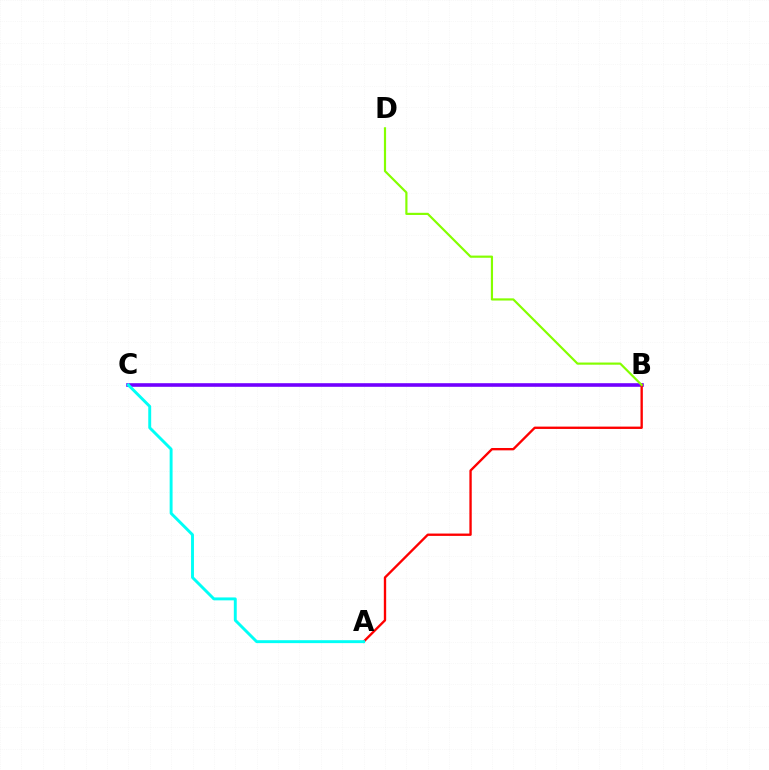{('B', 'C'): [{'color': '#7200ff', 'line_style': 'solid', 'thickness': 2.6}], ('A', 'B'): [{'color': '#ff0000', 'line_style': 'solid', 'thickness': 1.69}], ('A', 'C'): [{'color': '#00fff6', 'line_style': 'solid', 'thickness': 2.1}], ('B', 'D'): [{'color': '#84ff00', 'line_style': 'solid', 'thickness': 1.57}]}